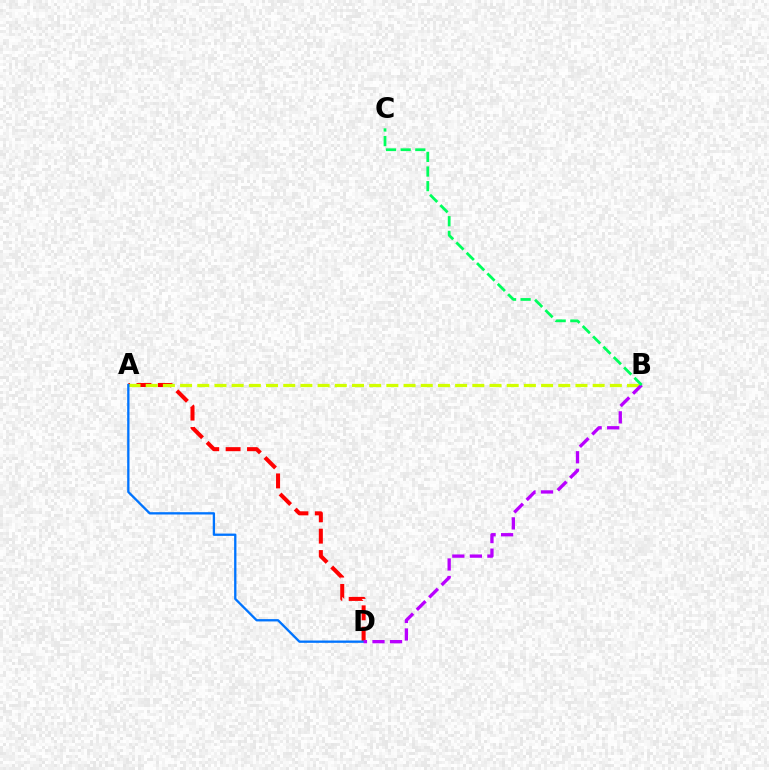{('A', 'D'): [{'color': '#ff0000', 'line_style': 'dashed', 'thickness': 2.9}, {'color': '#0074ff', 'line_style': 'solid', 'thickness': 1.66}], ('A', 'B'): [{'color': '#d1ff00', 'line_style': 'dashed', 'thickness': 2.34}], ('B', 'D'): [{'color': '#b900ff', 'line_style': 'dashed', 'thickness': 2.38}], ('B', 'C'): [{'color': '#00ff5c', 'line_style': 'dashed', 'thickness': 1.99}]}